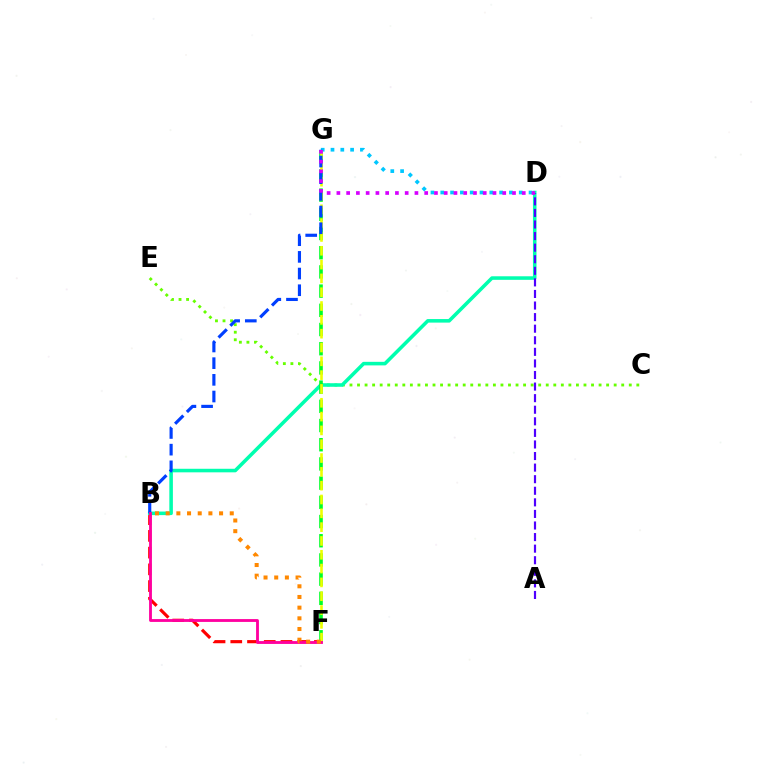{('B', 'F'): [{'color': '#ff0000', 'line_style': 'dashed', 'thickness': 2.27}, {'color': '#ff00a0', 'line_style': 'solid', 'thickness': 2.04}, {'color': '#ff8800', 'line_style': 'dotted', 'thickness': 2.9}], ('D', 'G'): [{'color': '#00c7ff', 'line_style': 'dotted', 'thickness': 2.66}, {'color': '#d600ff', 'line_style': 'dotted', 'thickness': 2.65}], ('C', 'E'): [{'color': '#66ff00', 'line_style': 'dotted', 'thickness': 2.05}], ('B', 'D'): [{'color': '#00ffaf', 'line_style': 'solid', 'thickness': 2.56}], ('F', 'G'): [{'color': '#00ff27', 'line_style': 'dashed', 'thickness': 2.61}, {'color': '#eeff00', 'line_style': 'dashed', 'thickness': 1.88}], ('B', 'G'): [{'color': '#003fff', 'line_style': 'dashed', 'thickness': 2.27}], ('A', 'D'): [{'color': '#4f00ff', 'line_style': 'dashed', 'thickness': 1.57}]}